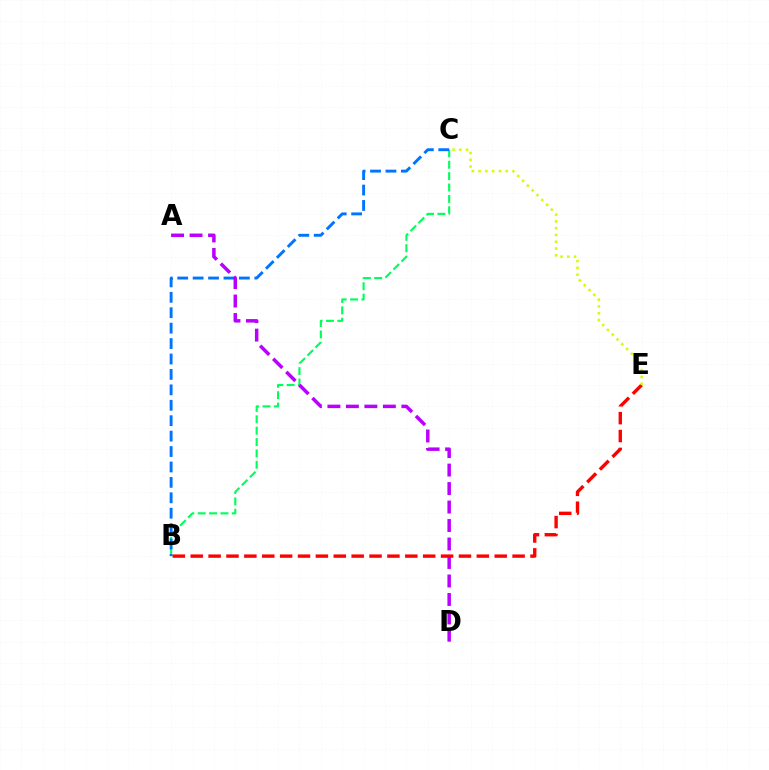{('B', 'C'): [{'color': '#00ff5c', 'line_style': 'dashed', 'thickness': 1.55}, {'color': '#0074ff', 'line_style': 'dashed', 'thickness': 2.1}], ('A', 'D'): [{'color': '#b900ff', 'line_style': 'dashed', 'thickness': 2.51}], ('B', 'E'): [{'color': '#ff0000', 'line_style': 'dashed', 'thickness': 2.43}], ('C', 'E'): [{'color': '#d1ff00', 'line_style': 'dotted', 'thickness': 1.84}]}